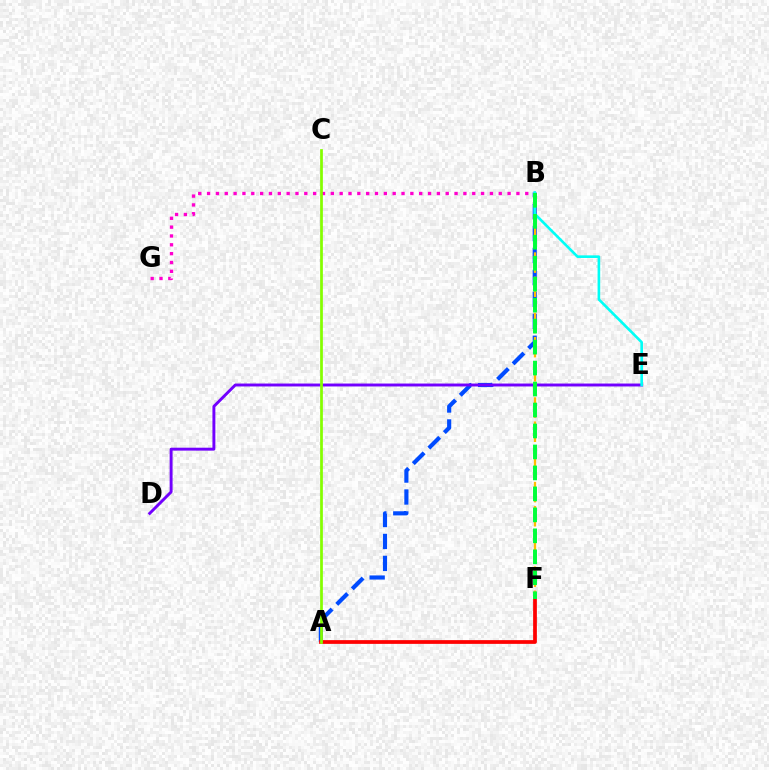{('A', 'B'): [{'color': '#004bff', 'line_style': 'dashed', 'thickness': 2.98}], ('B', 'G'): [{'color': '#ff00cf', 'line_style': 'dotted', 'thickness': 2.4}], ('B', 'F'): [{'color': '#ffbd00', 'line_style': 'dashed', 'thickness': 1.64}, {'color': '#00ff39', 'line_style': 'dashed', 'thickness': 2.85}], ('D', 'E'): [{'color': '#7200ff', 'line_style': 'solid', 'thickness': 2.1}], ('A', 'F'): [{'color': '#ff0000', 'line_style': 'solid', 'thickness': 2.7}], ('A', 'C'): [{'color': '#84ff00', 'line_style': 'solid', 'thickness': 1.97}], ('B', 'E'): [{'color': '#00fff6', 'line_style': 'solid', 'thickness': 1.89}]}